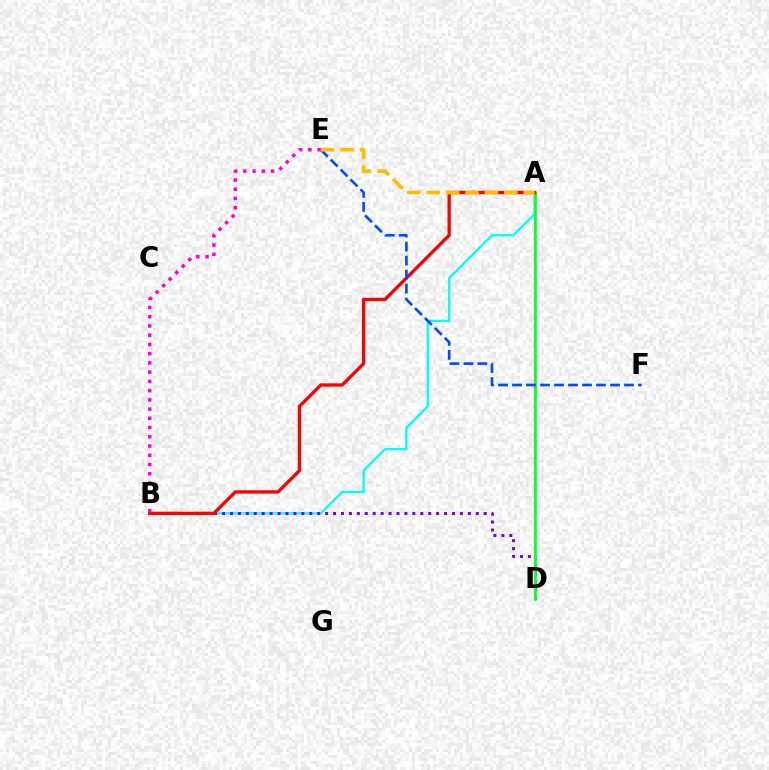{('A', 'B'): [{'color': '#00fff6', 'line_style': 'solid', 'thickness': 1.64}, {'color': '#ff0000', 'line_style': 'solid', 'thickness': 2.38}], ('B', 'D'): [{'color': '#7200ff', 'line_style': 'dotted', 'thickness': 2.15}], ('A', 'D'): [{'color': '#84ff00', 'line_style': 'solid', 'thickness': 1.72}, {'color': '#00ff39', 'line_style': 'solid', 'thickness': 1.85}], ('E', 'F'): [{'color': '#004bff', 'line_style': 'dashed', 'thickness': 1.9}], ('B', 'E'): [{'color': '#ff00cf', 'line_style': 'dotted', 'thickness': 2.51}], ('A', 'E'): [{'color': '#ffbd00', 'line_style': 'dashed', 'thickness': 2.64}]}